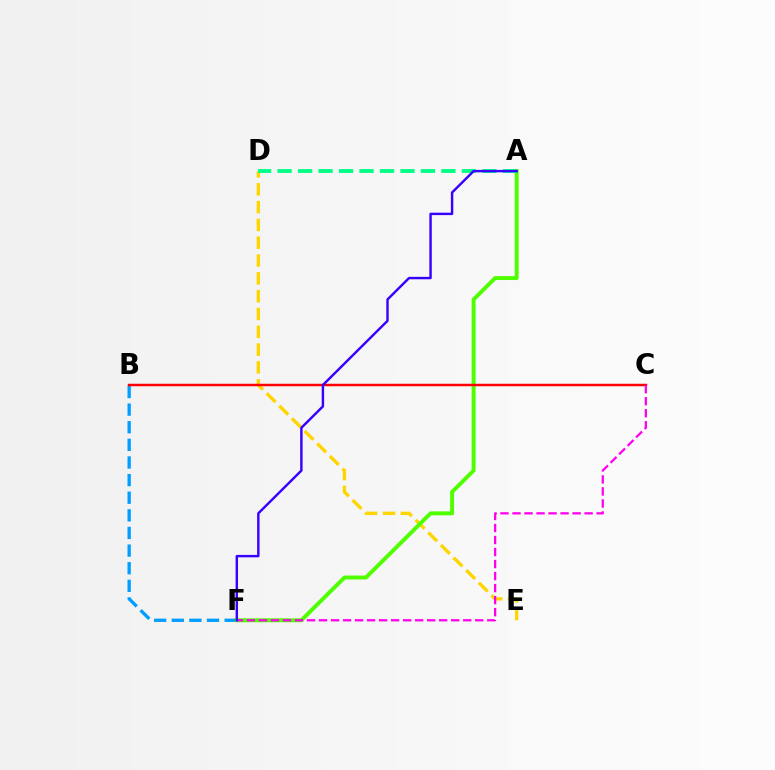{('D', 'E'): [{'color': '#ffd500', 'line_style': 'dashed', 'thickness': 2.42}], ('B', 'F'): [{'color': '#009eff', 'line_style': 'dashed', 'thickness': 2.39}], ('A', 'F'): [{'color': '#4fff00', 'line_style': 'solid', 'thickness': 2.83}, {'color': '#3700ff', 'line_style': 'solid', 'thickness': 1.75}], ('A', 'D'): [{'color': '#00ff86', 'line_style': 'dashed', 'thickness': 2.78}], ('B', 'C'): [{'color': '#ff0000', 'line_style': 'solid', 'thickness': 1.78}], ('C', 'F'): [{'color': '#ff00ed', 'line_style': 'dashed', 'thickness': 1.63}]}